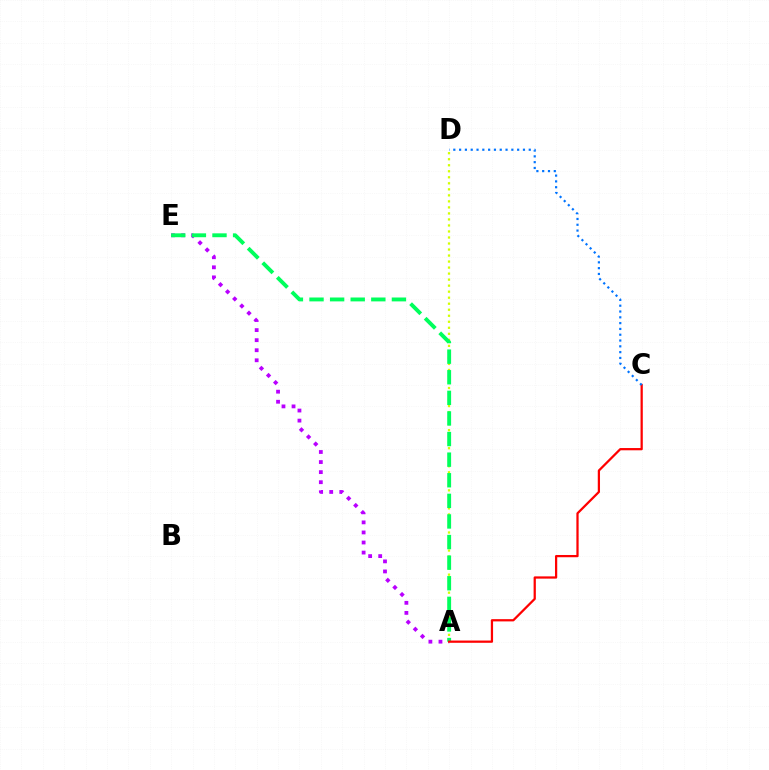{('A', 'D'): [{'color': '#d1ff00', 'line_style': 'dotted', 'thickness': 1.64}], ('A', 'E'): [{'color': '#b900ff', 'line_style': 'dotted', 'thickness': 2.73}, {'color': '#00ff5c', 'line_style': 'dashed', 'thickness': 2.8}], ('A', 'C'): [{'color': '#ff0000', 'line_style': 'solid', 'thickness': 1.62}], ('C', 'D'): [{'color': '#0074ff', 'line_style': 'dotted', 'thickness': 1.58}]}